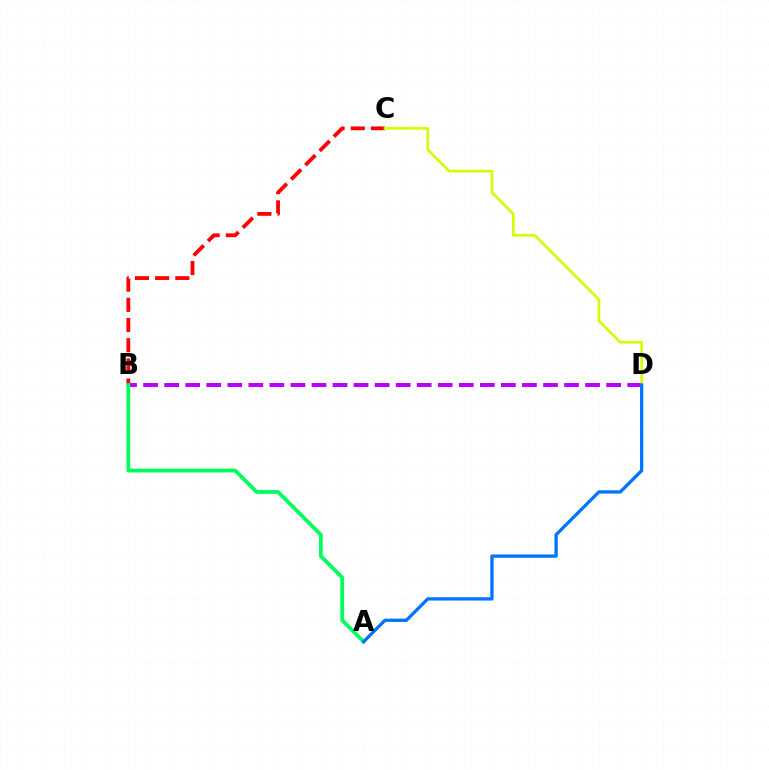{('B', 'C'): [{'color': '#ff0000', 'line_style': 'dashed', 'thickness': 2.74}], ('B', 'D'): [{'color': '#b900ff', 'line_style': 'dashed', 'thickness': 2.86}], ('C', 'D'): [{'color': '#d1ff00', 'line_style': 'solid', 'thickness': 1.92}], ('A', 'B'): [{'color': '#00ff5c', 'line_style': 'solid', 'thickness': 2.7}], ('A', 'D'): [{'color': '#0074ff', 'line_style': 'solid', 'thickness': 2.37}]}